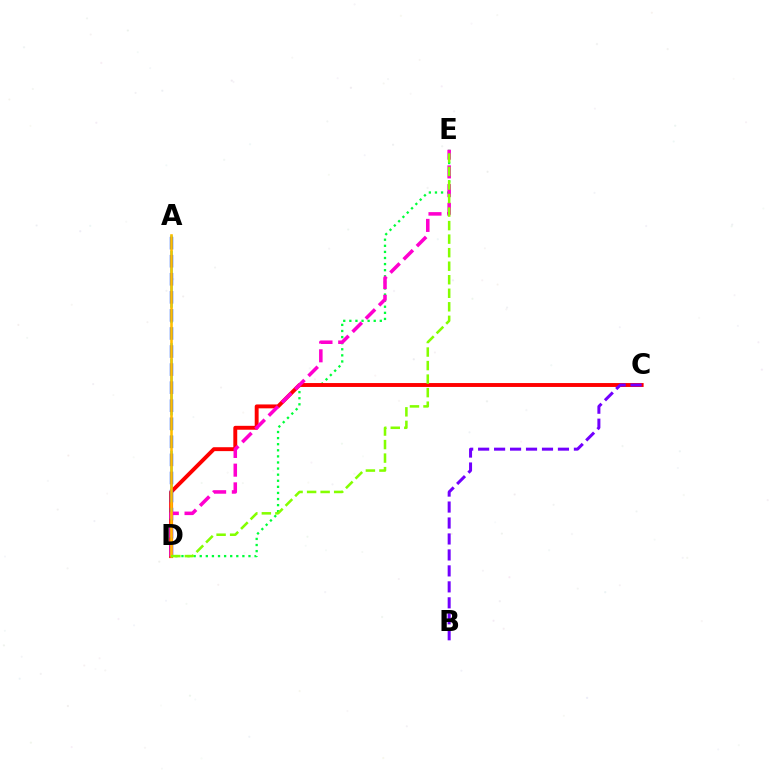{('A', 'D'): [{'color': '#00fff6', 'line_style': 'dashed', 'thickness': 2.09}, {'color': '#004bff', 'line_style': 'dashed', 'thickness': 2.45}, {'color': '#ffbd00', 'line_style': 'solid', 'thickness': 1.88}], ('D', 'E'): [{'color': '#00ff39', 'line_style': 'dotted', 'thickness': 1.66}, {'color': '#ff00cf', 'line_style': 'dashed', 'thickness': 2.54}, {'color': '#84ff00', 'line_style': 'dashed', 'thickness': 1.84}], ('C', 'D'): [{'color': '#ff0000', 'line_style': 'solid', 'thickness': 2.81}], ('B', 'C'): [{'color': '#7200ff', 'line_style': 'dashed', 'thickness': 2.17}]}